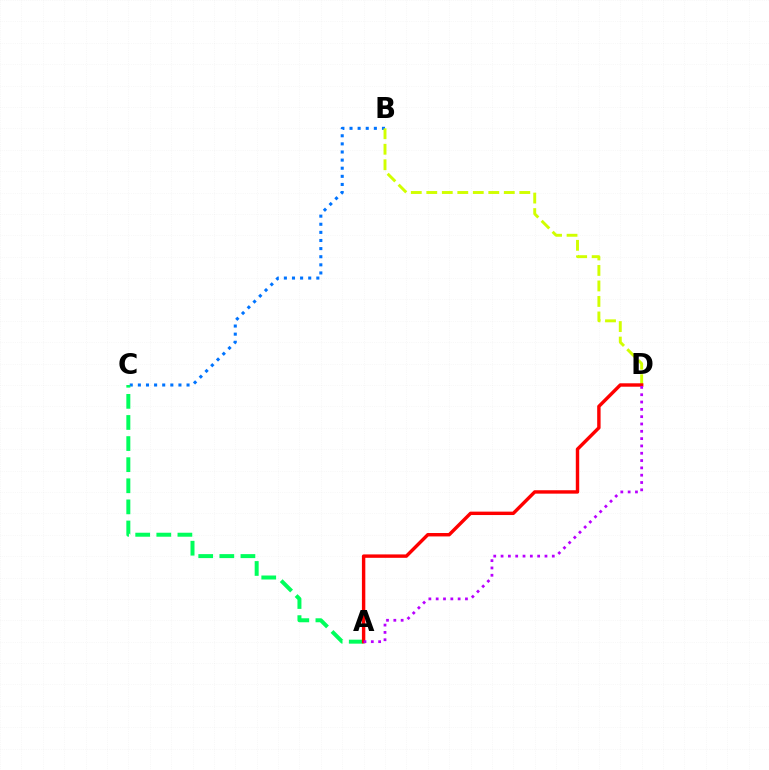{('B', 'C'): [{'color': '#0074ff', 'line_style': 'dotted', 'thickness': 2.2}], ('A', 'C'): [{'color': '#00ff5c', 'line_style': 'dashed', 'thickness': 2.87}], ('B', 'D'): [{'color': '#d1ff00', 'line_style': 'dashed', 'thickness': 2.11}], ('A', 'D'): [{'color': '#ff0000', 'line_style': 'solid', 'thickness': 2.46}, {'color': '#b900ff', 'line_style': 'dotted', 'thickness': 1.99}]}